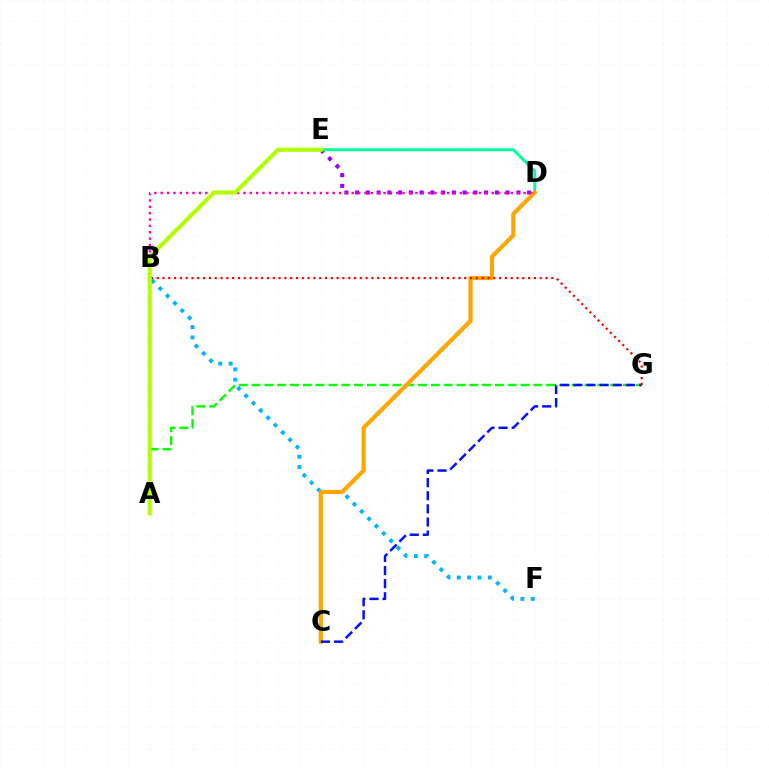{('A', 'G'): [{'color': '#08ff00', 'line_style': 'dashed', 'thickness': 1.74}], ('B', 'F'): [{'color': '#00b5ff', 'line_style': 'dotted', 'thickness': 2.81}], ('D', 'E'): [{'color': '#9b00ff', 'line_style': 'dotted', 'thickness': 2.92}, {'color': '#00ff9d', 'line_style': 'solid', 'thickness': 2.09}], ('C', 'D'): [{'color': '#ffa500', 'line_style': 'solid', 'thickness': 2.99}], ('B', 'D'): [{'color': '#ff00bd', 'line_style': 'dotted', 'thickness': 1.73}], ('C', 'G'): [{'color': '#0010ff', 'line_style': 'dashed', 'thickness': 1.78}], ('B', 'G'): [{'color': '#ff0000', 'line_style': 'dotted', 'thickness': 1.58}], ('A', 'E'): [{'color': '#b3ff00', 'line_style': 'solid', 'thickness': 2.97}]}